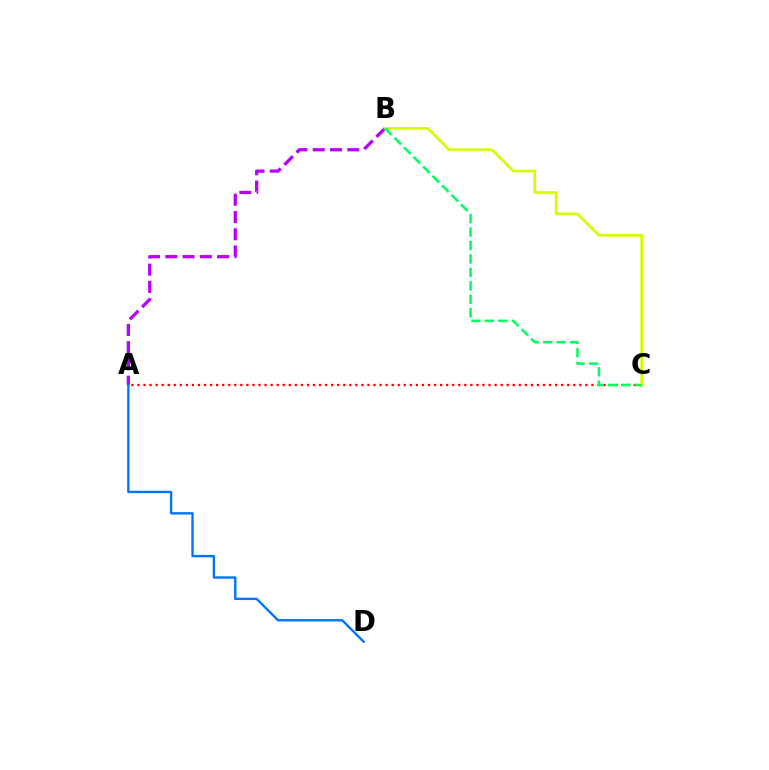{('A', 'C'): [{'color': '#ff0000', 'line_style': 'dotted', 'thickness': 1.64}], ('A', 'B'): [{'color': '#b900ff', 'line_style': 'dashed', 'thickness': 2.35}], ('A', 'D'): [{'color': '#0074ff', 'line_style': 'solid', 'thickness': 1.7}], ('B', 'C'): [{'color': '#d1ff00', 'line_style': 'solid', 'thickness': 1.92}, {'color': '#00ff5c', 'line_style': 'dashed', 'thickness': 1.83}]}